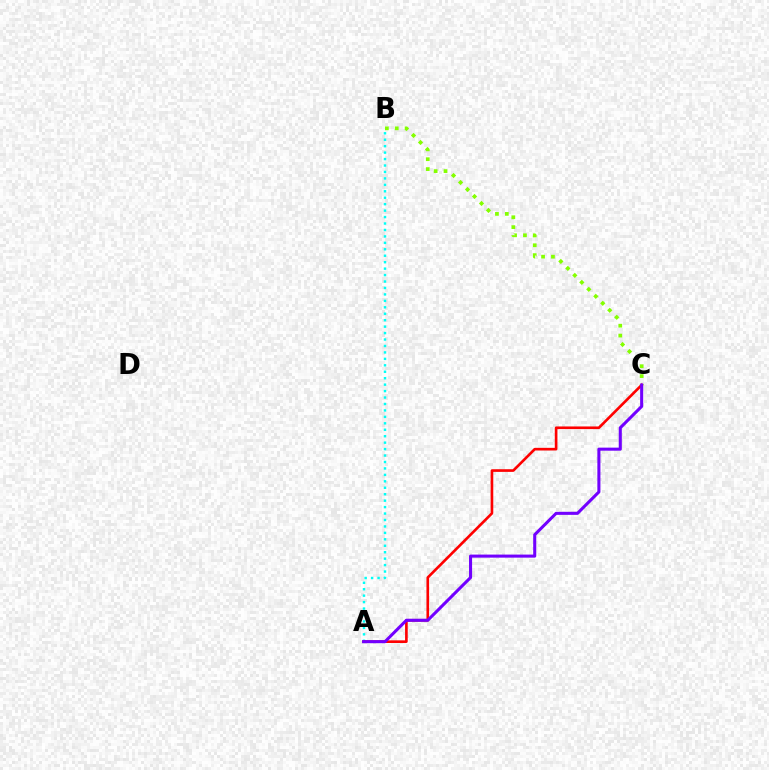{('A', 'B'): [{'color': '#00fff6', 'line_style': 'dotted', 'thickness': 1.75}], ('A', 'C'): [{'color': '#ff0000', 'line_style': 'solid', 'thickness': 1.91}, {'color': '#7200ff', 'line_style': 'solid', 'thickness': 2.2}], ('B', 'C'): [{'color': '#84ff00', 'line_style': 'dotted', 'thickness': 2.68}]}